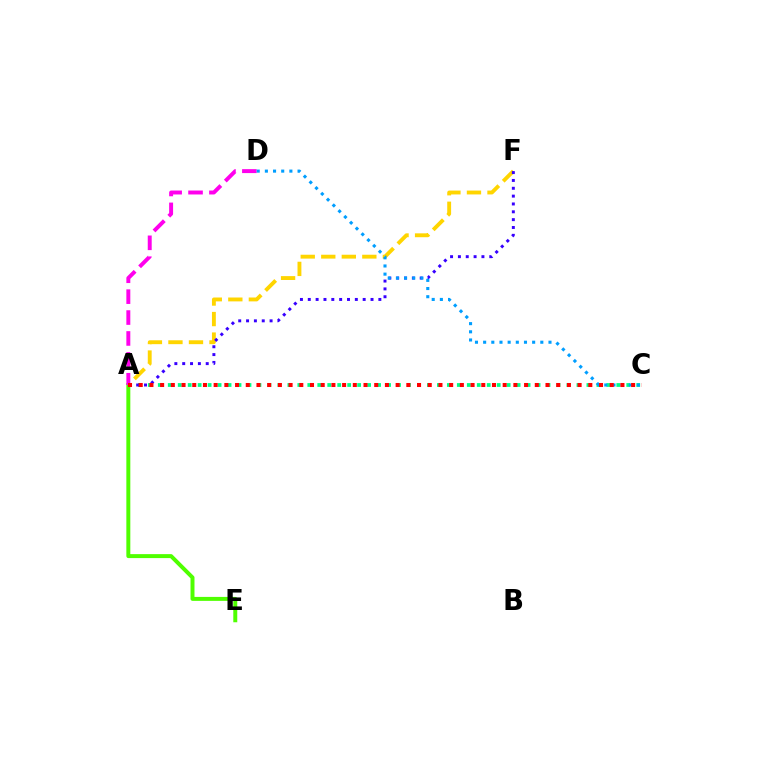{('A', 'F'): [{'color': '#ffd500', 'line_style': 'dashed', 'thickness': 2.79}, {'color': '#3700ff', 'line_style': 'dotted', 'thickness': 2.13}], ('A', 'E'): [{'color': '#4fff00', 'line_style': 'solid', 'thickness': 2.86}], ('A', 'D'): [{'color': '#ff00ed', 'line_style': 'dashed', 'thickness': 2.84}], ('A', 'C'): [{'color': '#00ff86', 'line_style': 'dotted', 'thickness': 2.71}, {'color': '#ff0000', 'line_style': 'dotted', 'thickness': 2.91}], ('C', 'D'): [{'color': '#009eff', 'line_style': 'dotted', 'thickness': 2.22}]}